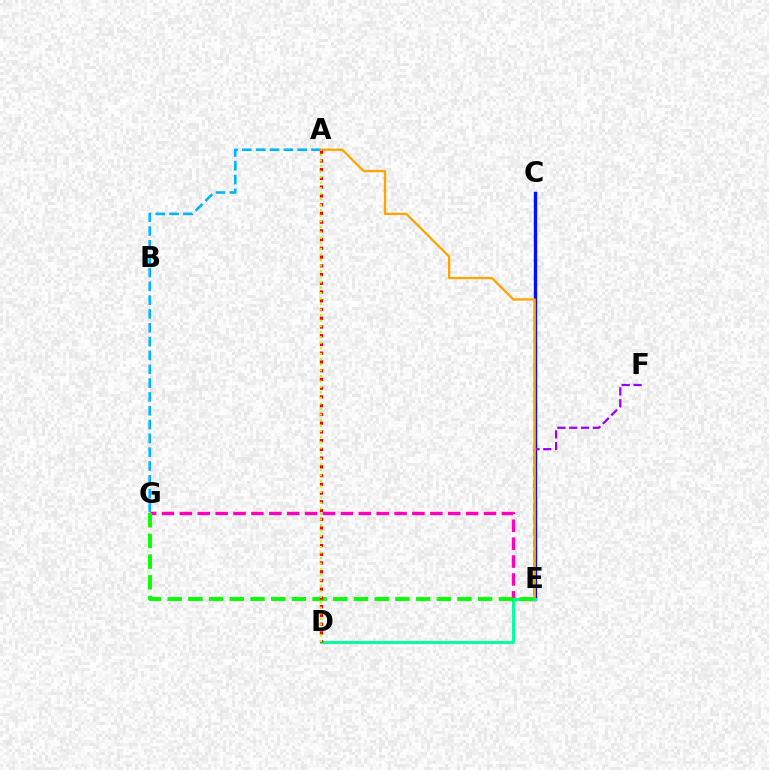{('C', 'E'): [{'color': '#0010ff', 'line_style': 'solid', 'thickness': 2.42}], ('A', 'G'): [{'color': '#00b5ff', 'line_style': 'dashed', 'thickness': 1.88}], ('E', 'F'): [{'color': '#9b00ff', 'line_style': 'dashed', 'thickness': 1.61}], ('A', 'E'): [{'color': '#ffa500', 'line_style': 'solid', 'thickness': 1.66}], ('E', 'G'): [{'color': '#ff00bd', 'line_style': 'dashed', 'thickness': 2.43}, {'color': '#08ff00', 'line_style': 'dashed', 'thickness': 2.81}], ('D', 'E'): [{'color': '#00ff9d', 'line_style': 'solid', 'thickness': 2.11}], ('A', 'D'): [{'color': '#ff0000', 'line_style': 'dotted', 'thickness': 2.38}, {'color': '#b3ff00', 'line_style': 'dotted', 'thickness': 1.5}]}